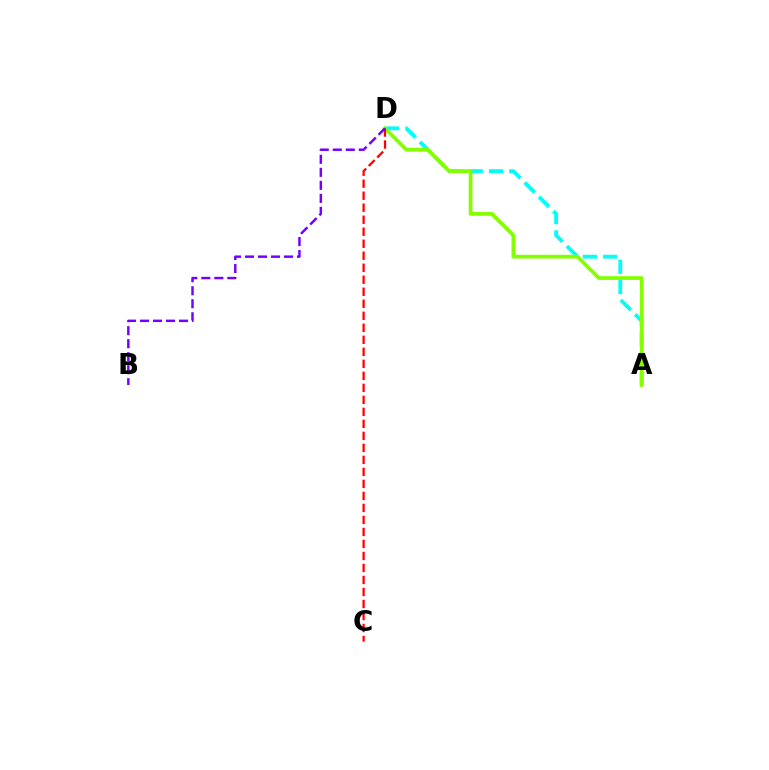{('A', 'D'): [{'color': '#00fff6', 'line_style': 'dashed', 'thickness': 2.75}, {'color': '#84ff00', 'line_style': 'solid', 'thickness': 2.69}], ('C', 'D'): [{'color': '#ff0000', 'line_style': 'dashed', 'thickness': 1.63}], ('B', 'D'): [{'color': '#7200ff', 'line_style': 'dashed', 'thickness': 1.77}]}